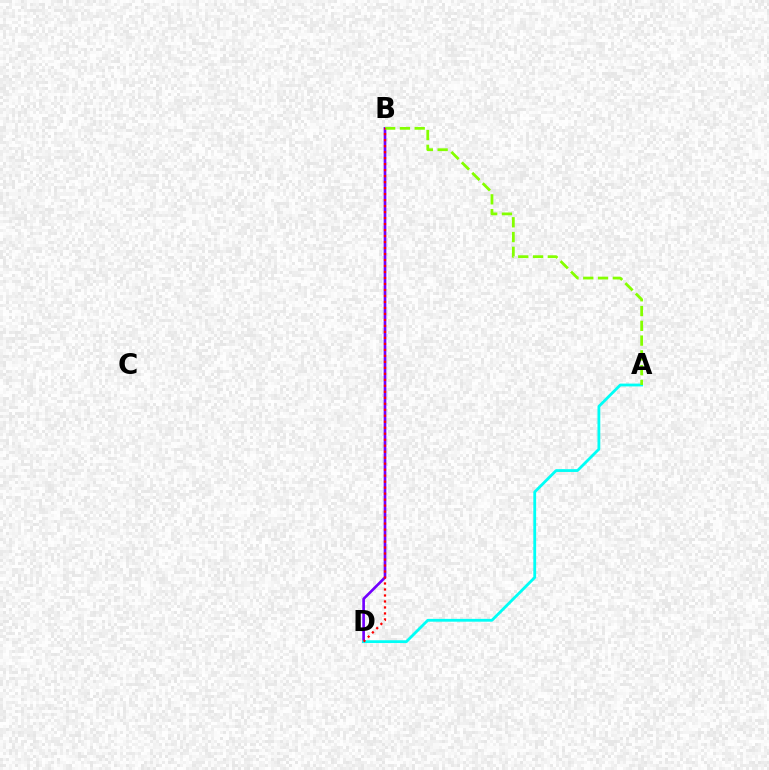{('B', 'D'): [{'color': '#7200ff', 'line_style': 'solid', 'thickness': 1.92}, {'color': '#ff0000', 'line_style': 'dotted', 'thickness': 1.63}], ('A', 'D'): [{'color': '#00fff6', 'line_style': 'solid', 'thickness': 2.02}], ('A', 'B'): [{'color': '#84ff00', 'line_style': 'dashed', 'thickness': 2.01}]}